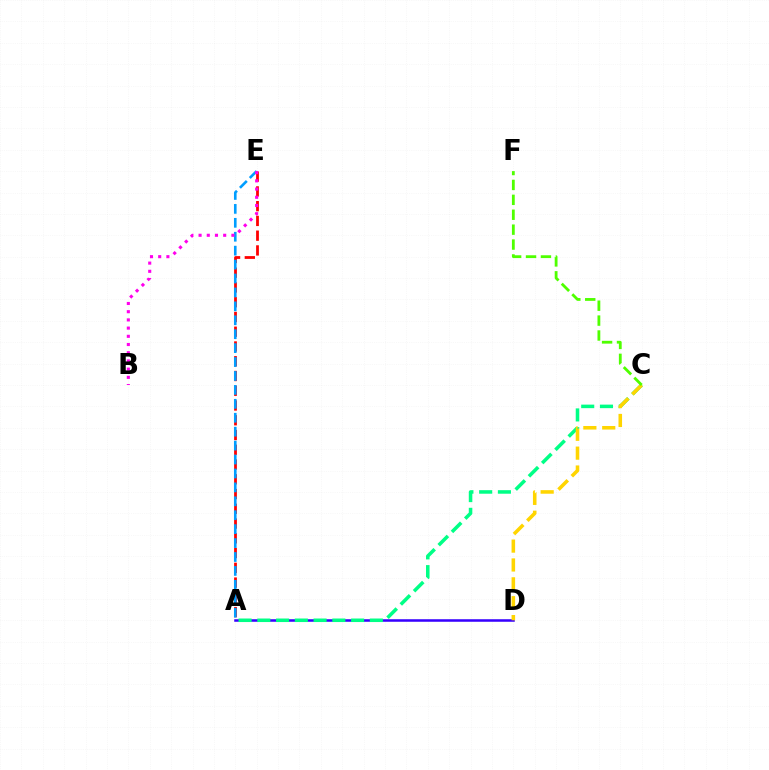{('A', 'D'): [{'color': '#3700ff', 'line_style': 'solid', 'thickness': 1.82}], ('A', 'C'): [{'color': '#00ff86', 'line_style': 'dashed', 'thickness': 2.55}], ('A', 'E'): [{'color': '#ff0000', 'line_style': 'dashed', 'thickness': 2.0}, {'color': '#009eff', 'line_style': 'dashed', 'thickness': 1.89}], ('C', 'D'): [{'color': '#ffd500', 'line_style': 'dashed', 'thickness': 2.56}], ('C', 'F'): [{'color': '#4fff00', 'line_style': 'dashed', 'thickness': 2.03}], ('B', 'E'): [{'color': '#ff00ed', 'line_style': 'dotted', 'thickness': 2.23}]}